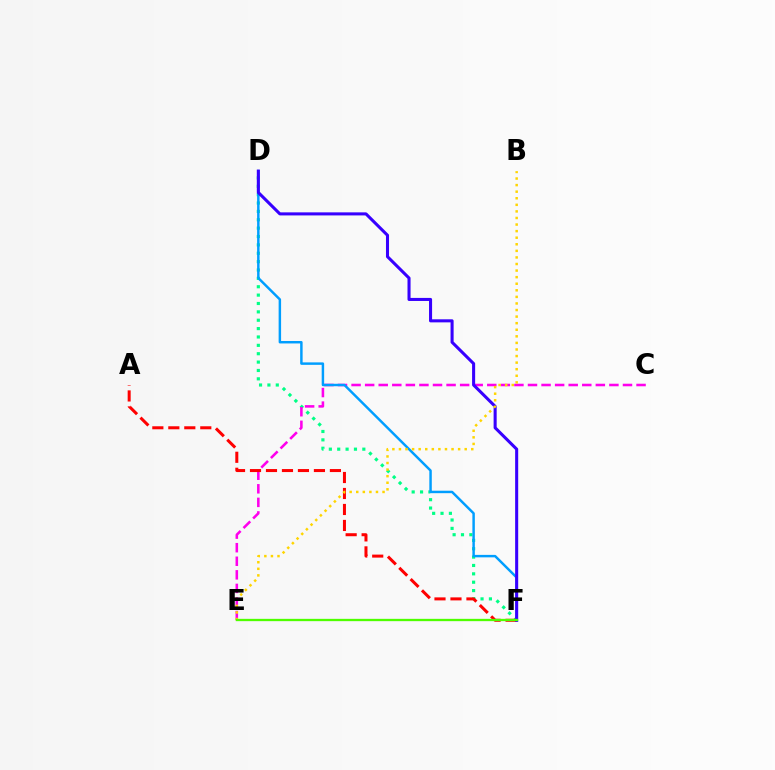{('D', 'F'): [{'color': '#00ff86', 'line_style': 'dotted', 'thickness': 2.27}, {'color': '#009eff', 'line_style': 'solid', 'thickness': 1.77}, {'color': '#3700ff', 'line_style': 'solid', 'thickness': 2.2}], ('C', 'E'): [{'color': '#ff00ed', 'line_style': 'dashed', 'thickness': 1.84}], ('A', 'F'): [{'color': '#ff0000', 'line_style': 'dashed', 'thickness': 2.17}], ('B', 'E'): [{'color': '#ffd500', 'line_style': 'dotted', 'thickness': 1.79}], ('E', 'F'): [{'color': '#4fff00', 'line_style': 'solid', 'thickness': 1.66}]}